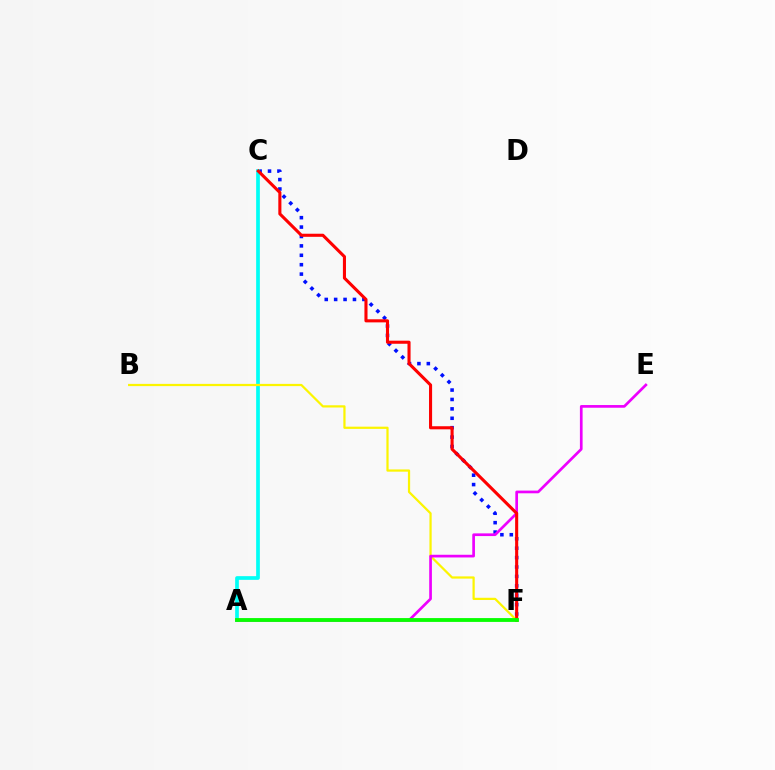{('C', 'F'): [{'color': '#0010ff', 'line_style': 'dotted', 'thickness': 2.56}, {'color': '#ff0000', 'line_style': 'solid', 'thickness': 2.22}], ('A', 'C'): [{'color': '#00fff6', 'line_style': 'solid', 'thickness': 2.66}], ('B', 'F'): [{'color': '#fcf500', 'line_style': 'solid', 'thickness': 1.6}], ('A', 'E'): [{'color': '#ee00ff', 'line_style': 'solid', 'thickness': 1.94}], ('A', 'F'): [{'color': '#08ff00', 'line_style': 'solid', 'thickness': 2.76}]}